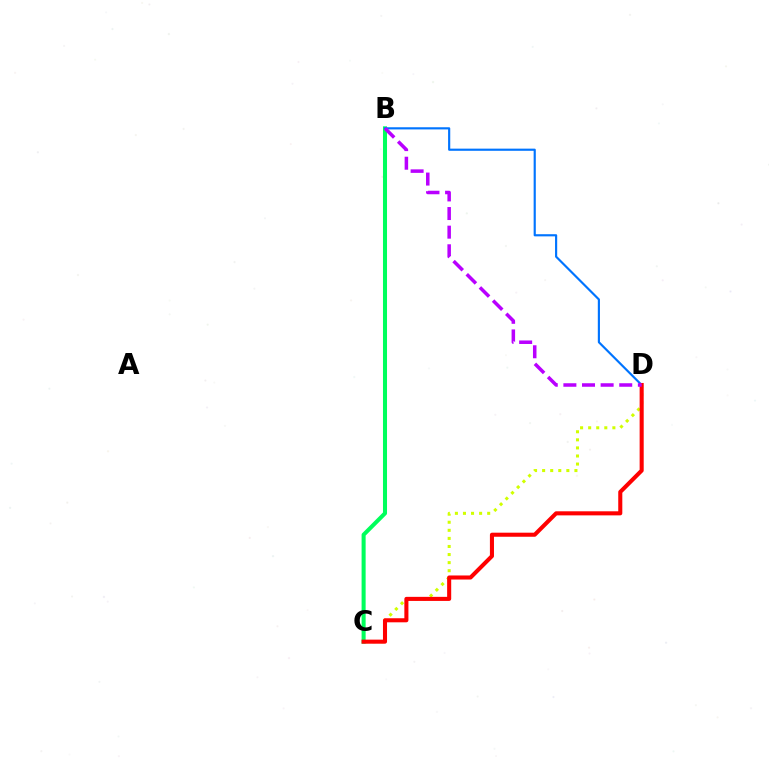{('C', 'D'): [{'color': '#d1ff00', 'line_style': 'dotted', 'thickness': 2.19}, {'color': '#ff0000', 'line_style': 'solid', 'thickness': 2.93}], ('B', 'C'): [{'color': '#00ff5c', 'line_style': 'solid', 'thickness': 2.91}], ('B', 'D'): [{'color': '#0074ff', 'line_style': 'solid', 'thickness': 1.55}, {'color': '#b900ff', 'line_style': 'dashed', 'thickness': 2.53}]}